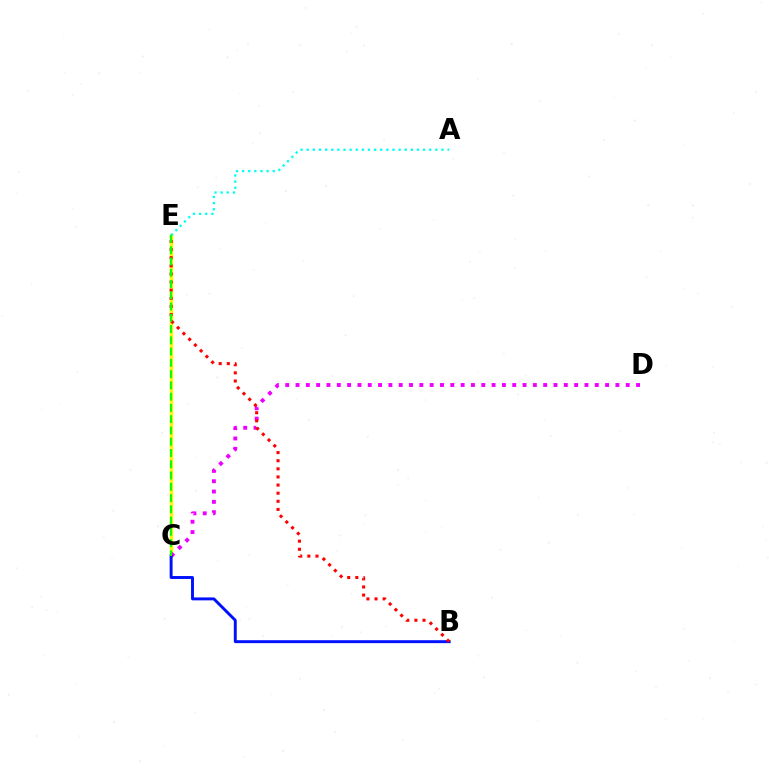{('C', 'E'): [{'color': '#fcf500', 'line_style': 'solid', 'thickness': 2.47}, {'color': '#08ff00', 'line_style': 'dashed', 'thickness': 1.53}], ('C', 'D'): [{'color': '#ee00ff', 'line_style': 'dotted', 'thickness': 2.8}], ('B', 'C'): [{'color': '#0010ff', 'line_style': 'solid', 'thickness': 2.1}], ('A', 'E'): [{'color': '#00fff6', 'line_style': 'dotted', 'thickness': 1.66}], ('B', 'E'): [{'color': '#ff0000', 'line_style': 'dotted', 'thickness': 2.21}]}